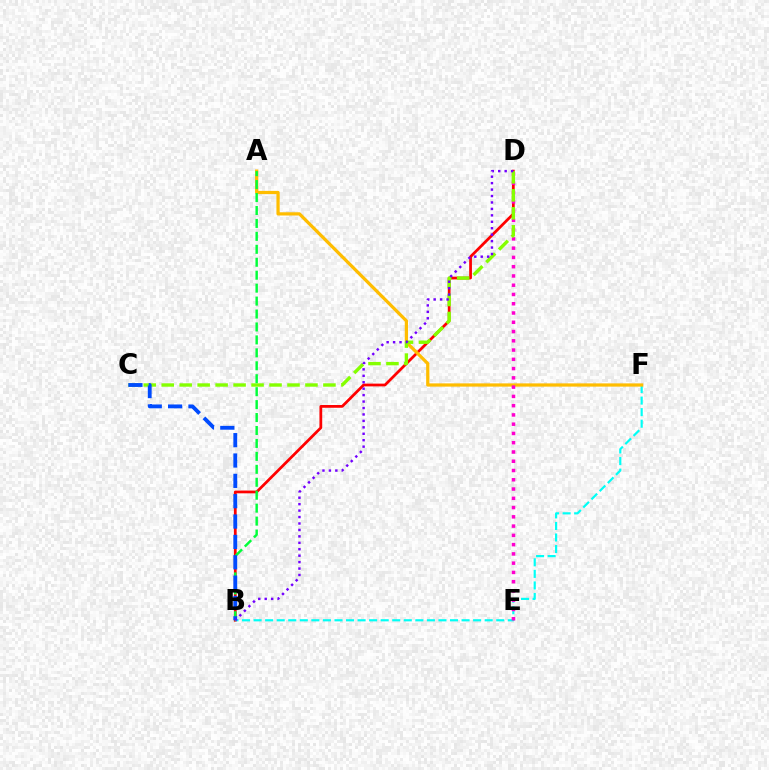{('B', 'D'): [{'color': '#ff0000', 'line_style': 'solid', 'thickness': 1.98}, {'color': '#7200ff', 'line_style': 'dotted', 'thickness': 1.75}], ('B', 'F'): [{'color': '#00fff6', 'line_style': 'dashed', 'thickness': 1.57}], ('A', 'F'): [{'color': '#ffbd00', 'line_style': 'solid', 'thickness': 2.33}], ('D', 'E'): [{'color': '#ff00cf', 'line_style': 'dotted', 'thickness': 2.52}], ('C', 'D'): [{'color': '#84ff00', 'line_style': 'dashed', 'thickness': 2.44}], ('A', 'B'): [{'color': '#00ff39', 'line_style': 'dashed', 'thickness': 1.76}], ('B', 'C'): [{'color': '#004bff', 'line_style': 'dashed', 'thickness': 2.76}]}